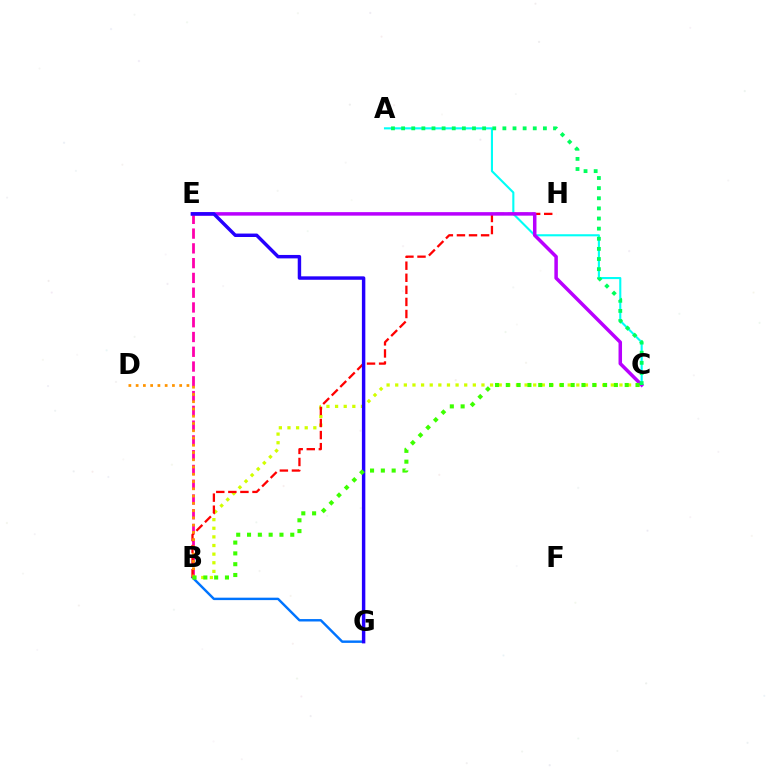{('B', 'G'): [{'color': '#0074ff', 'line_style': 'solid', 'thickness': 1.75}], ('B', 'E'): [{'color': '#ff00ac', 'line_style': 'dashed', 'thickness': 2.01}], ('A', 'C'): [{'color': '#00fff6', 'line_style': 'solid', 'thickness': 1.52}, {'color': '#00ff5c', 'line_style': 'dotted', 'thickness': 2.75}], ('B', 'C'): [{'color': '#d1ff00', 'line_style': 'dotted', 'thickness': 2.34}, {'color': '#3dff00', 'line_style': 'dotted', 'thickness': 2.94}], ('B', 'H'): [{'color': '#ff0000', 'line_style': 'dashed', 'thickness': 1.64}], ('C', 'E'): [{'color': '#b900ff', 'line_style': 'solid', 'thickness': 2.52}], ('B', 'D'): [{'color': '#ff9400', 'line_style': 'dotted', 'thickness': 1.97}], ('E', 'G'): [{'color': '#2500ff', 'line_style': 'solid', 'thickness': 2.48}]}